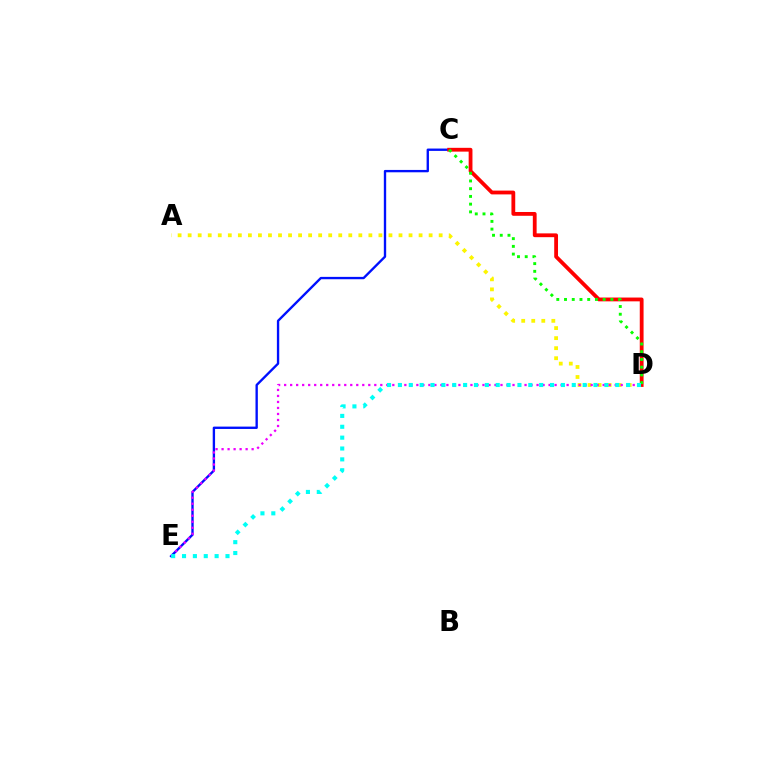{('A', 'D'): [{'color': '#fcf500', 'line_style': 'dotted', 'thickness': 2.73}], ('C', 'E'): [{'color': '#0010ff', 'line_style': 'solid', 'thickness': 1.7}], ('C', 'D'): [{'color': '#ff0000', 'line_style': 'solid', 'thickness': 2.74}, {'color': '#08ff00', 'line_style': 'dotted', 'thickness': 2.1}], ('D', 'E'): [{'color': '#ee00ff', 'line_style': 'dotted', 'thickness': 1.63}, {'color': '#00fff6', 'line_style': 'dotted', 'thickness': 2.95}]}